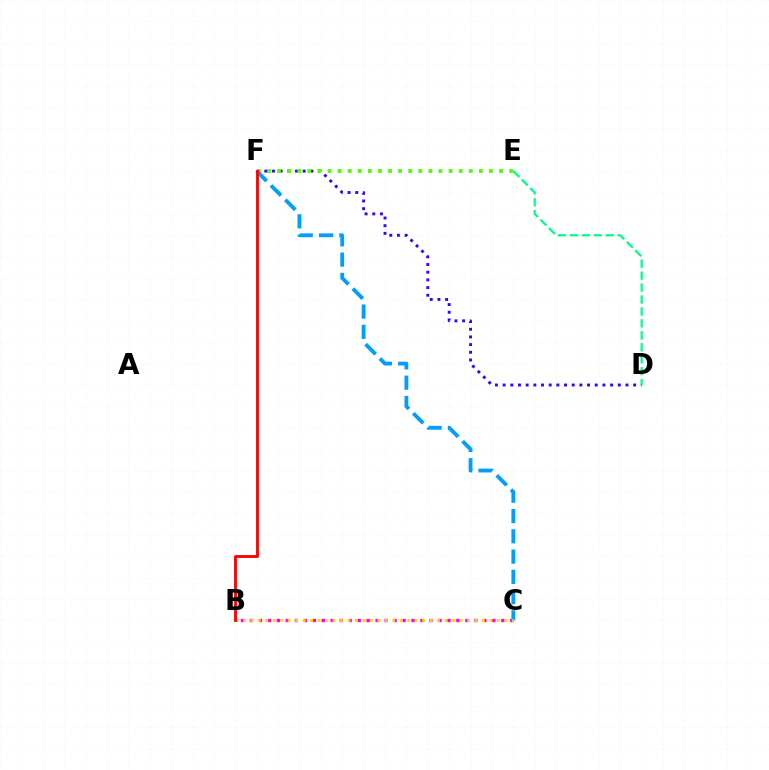{('D', 'F'): [{'color': '#3700ff', 'line_style': 'dotted', 'thickness': 2.09}], ('E', 'F'): [{'color': '#4fff00', 'line_style': 'dotted', 'thickness': 2.74}], ('B', 'C'): [{'color': '#ff00ed', 'line_style': 'dotted', 'thickness': 2.44}, {'color': '#ffd500', 'line_style': 'dotted', 'thickness': 2.03}], ('C', 'F'): [{'color': '#009eff', 'line_style': 'dashed', 'thickness': 2.75}], ('D', 'E'): [{'color': '#00ff86', 'line_style': 'dashed', 'thickness': 1.62}], ('B', 'F'): [{'color': '#ff0000', 'line_style': 'solid', 'thickness': 2.04}]}